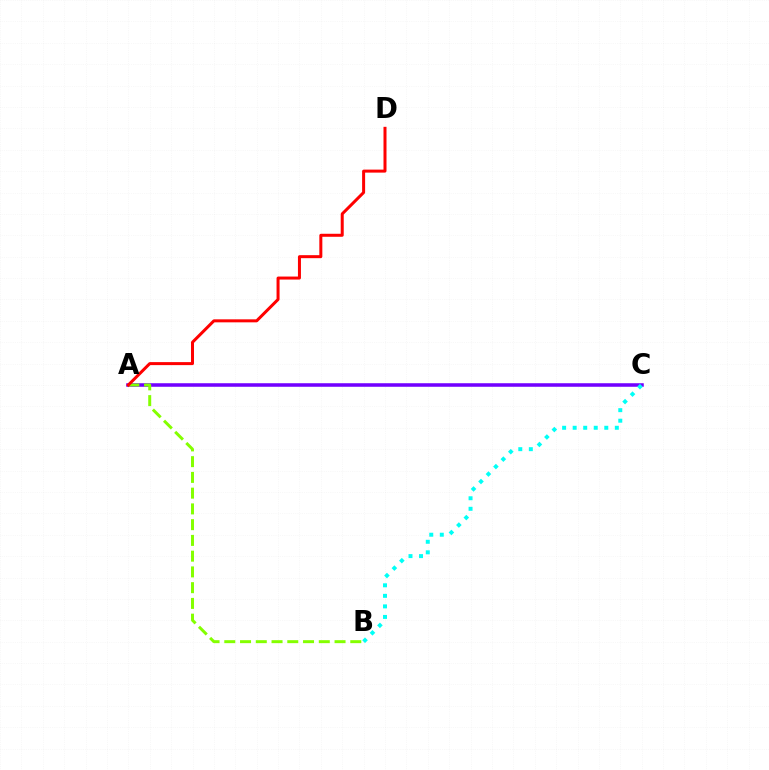{('A', 'C'): [{'color': '#7200ff', 'line_style': 'solid', 'thickness': 2.55}], ('A', 'B'): [{'color': '#84ff00', 'line_style': 'dashed', 'thickness': 2.14}], ('A', 'D'): [{'color': '#ff0000', 'line_style': 'solid', 'thickness': 2.16}], ('B', 'C'): [{'color': '#00fff6', 'line_style': 'dotted', 'thickness': 2.86}]}